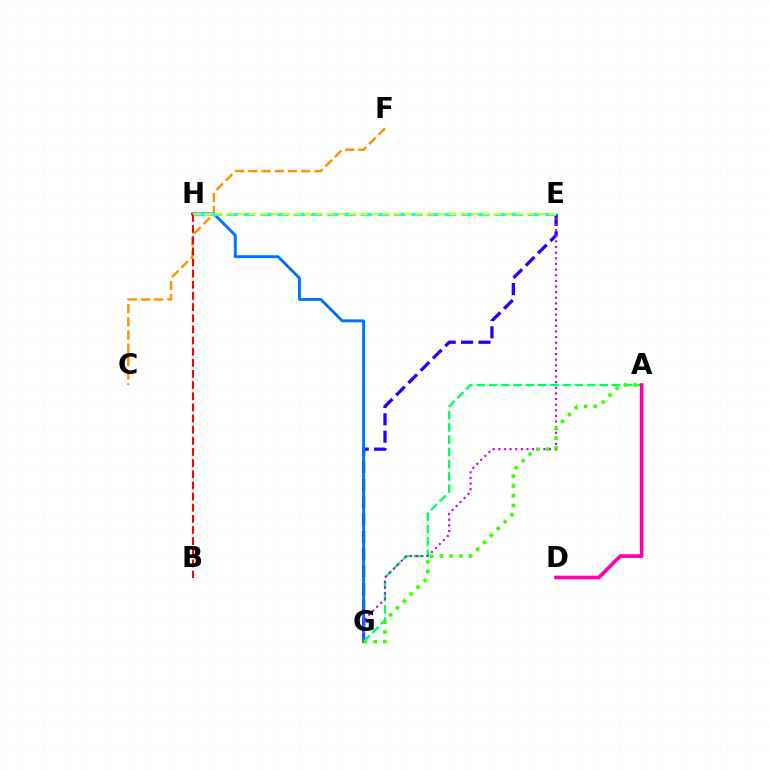{('E', 'G'): [{'color': '#2500ff', 'line_style': 'dashed', 'thickness': 2.36}, {'color': '#b900ff', 'line_style': 'dotted', 'thickness': 1.53}], ('G', 'H'): [{'color': '#0074ff', 'line_style': 'solid', 'thickness': 2.1}], ('A', 'G'): [{'color': '#00ff5c', 'line_style': 'dashed', 'thickness': 1.67}, {'color': '#3dff00', 'line_style': 'dotted', 'thickness': 2.65}], ('C', 'F'): [{'color': '#ff9400', 'line_style': 'dashed', 'thickness': 1.79}], ('A', 'D'): [{'color': '#ff00ac', 'line_style': 'solid', 'thickness': 2.64}], ('E', 'H'): [{'color': '#00fff6', 'line_style': 'dashed', 'thickness': 2.27}, {'color': '#d1ff00', 'line_style': 'dashed', 'thickness': 1.51}], ('B', 'H'): [{'color': '#ff0000', 'line_style': 'dashed', 'thickness': 1.51}]}